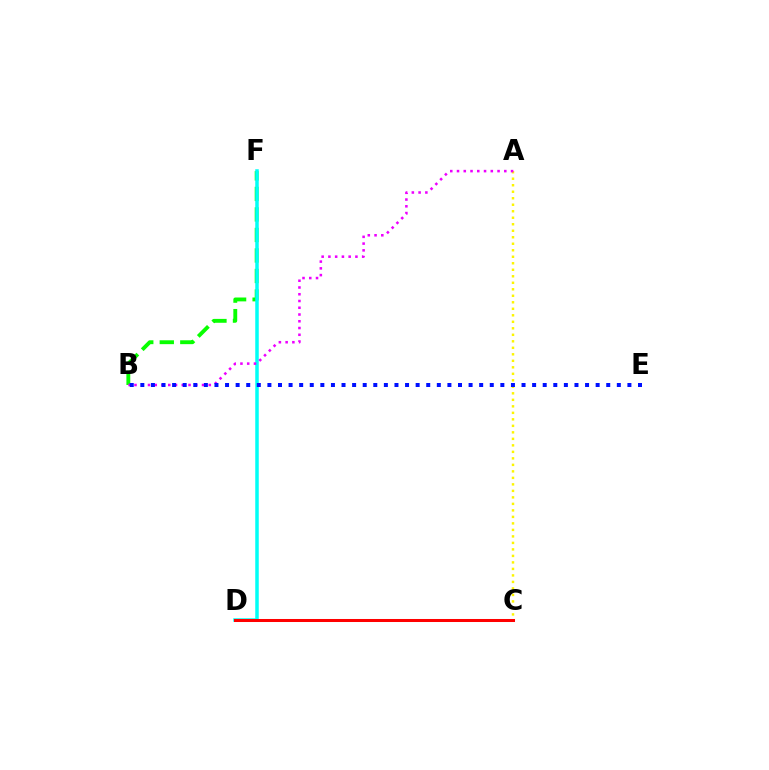{('A', 'C'): [{'color': '#fcf500', 'line_style': 'dotted', 'thickness': 1.77}], ('B', 'F'): [{'color': '#08ff00', 'line_style': 'dashed', 'thickness': 2.79}], ('D', 'F'): [{'color': '#00fff6', 'line_style': 'solid', 'thickness': 2.53}], ('A', 'B'): [{'color': '#ee00ff', 'line_style': 'dotted', 'thickness': 1.84}], ('B', 'E'): [{'color': '#0010ff', 'line_style': 'dotted', 'thickness': 2.88}], ('C', 'D'): [{'color': '#ff0000', 'line_style': 'solid', 'thickness': 2.18}]}